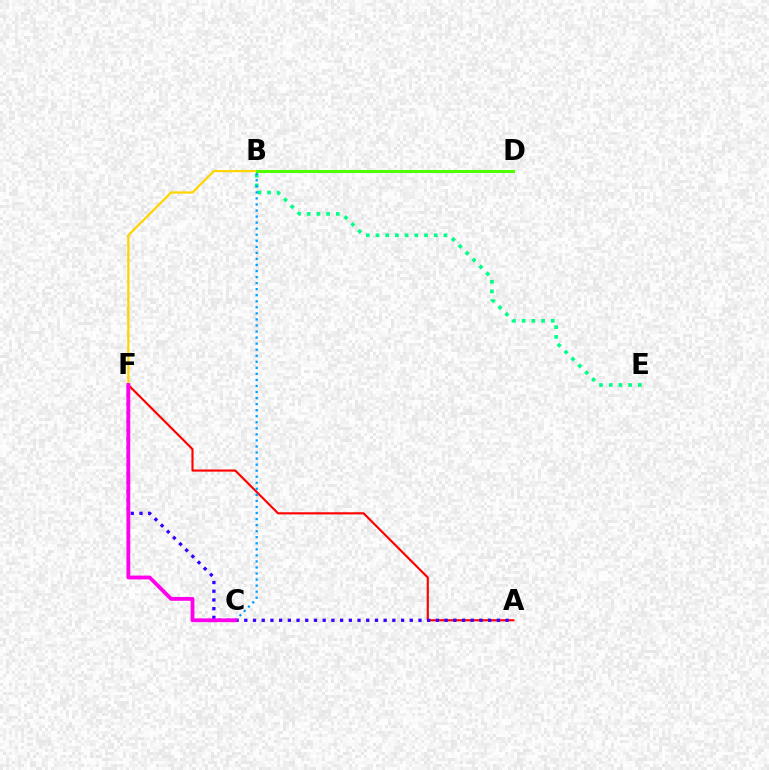{('A', 'F'): [{'color': '#ff0000', 'line_style': 'solid', 'thickness': 1.54}, {'color': '#3700ff', 'line_style': 'dotted', 'thickness': 2.37}], ('B', 'E'): [{'color': '#00ff86', 'line_style': 'dotted', 'thickness': 2.64}], ('B', 'F'): [{'color': '#ffd500', 'line_style': 'solid', 'thickness': 1.61}], ('B', 'C'): [{'color': '#009eff', 'line_style': 'dotted', 'thickness': 1.64}], ('C', 'F'): [{'color': '#ff00ed', 'line_style': 'solid', 'thickness': 2.75}], ('B', 'D'): [{'color': '#4fff00', 'line_style': 'solid', 'thickness': 2.18}]}